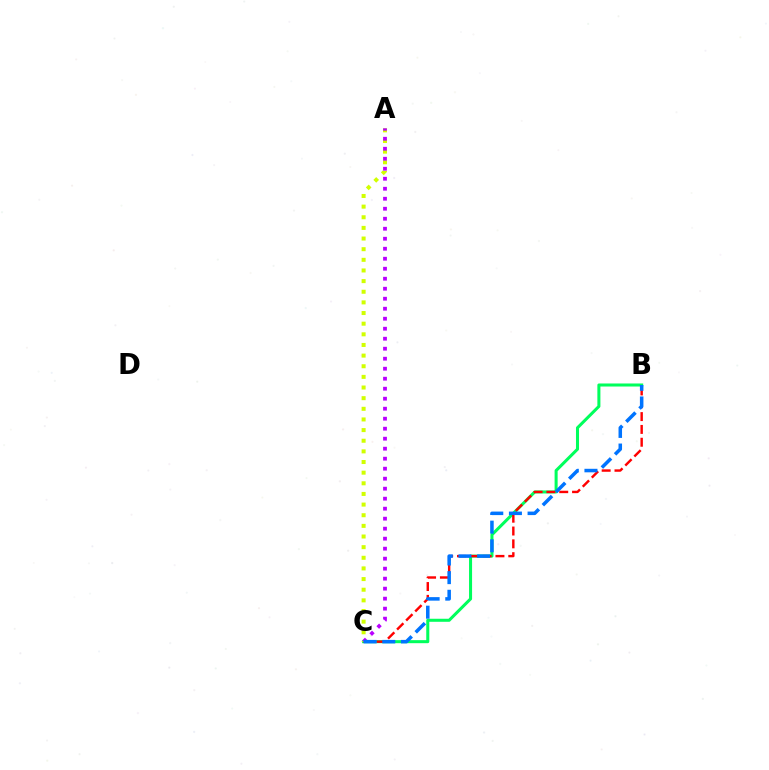{('B', 'C'): [{'color': '#00ff5c', 'line_style': 'solid', 'thickness': 2.19}, {'color': '#ff0000', 'line_style': 'dashed', 'thickness': 1.74}, {'color': '#0074ff', 'line_style': 'dashed', 'thickness': 2.53}], ('A', 'C'): [{'color': '#d1ff00', 'line_style': 'dotted', 'thickness': 2.89}, {'color': '#b900ff', 'line_style': 'dotted', 'thickness': 2.72}]}